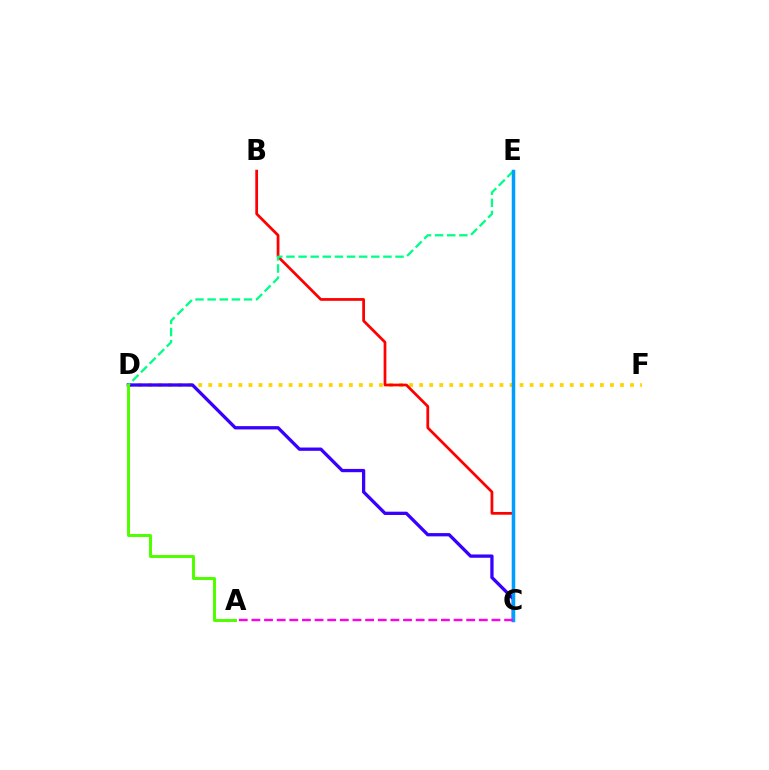{('D', 'F'): [{'color': '#ffd500', 'line_style': 'dotted', 'thickness': 2.73}], ('C', 'D'): [{'color': '#3700ff', 'line_style': 'solid', 'thickness': 2.37}], ('B', 'C'): [{'color': '#ff0000', 'line_style': 'solid', 'thickness': 1.98}], ('D', 'E'): [{'color': '#00ff86', 'line_style': 'dashed', 'thickness': 1.65}], ('C', 'E'): [{'color': '#009eff', 'line_style': 'solid', 'thickness': 2.51}], ('A', 'D'): [{'color': '#4fff00', 'line_style': 'solid', 'thickness': 2.14}], ('A', 'C'): [{'color': '#ff00ed', 'line_style': 'dashed', 'thickness': 1.72}]}